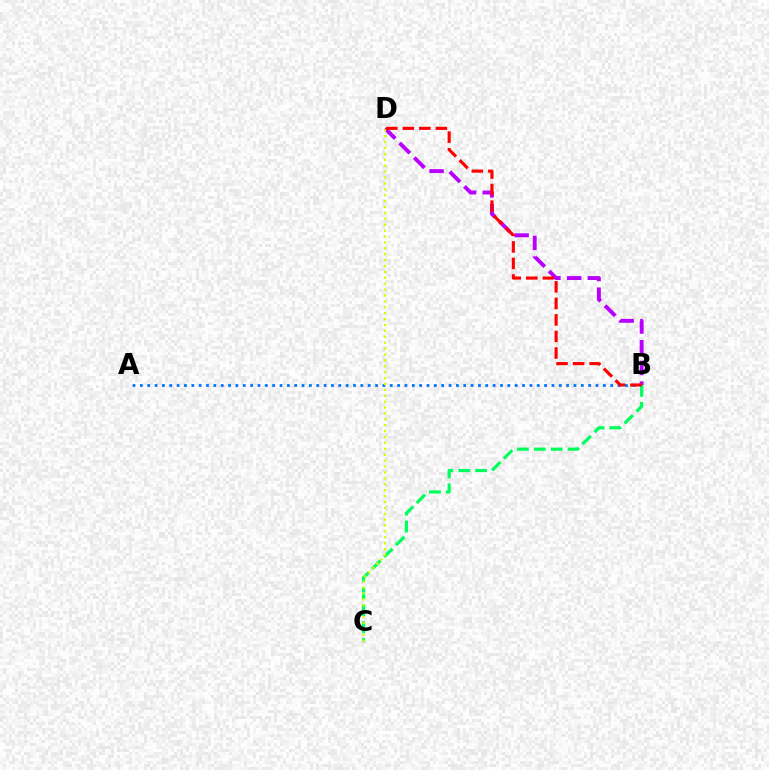{('A', 'B'): [{'color': '#0074ff', 'line_style': 'dotted', 'thickness': 2.0}], ('B', 'C'): [{'color': '#00ff5c', 'line_style': 'dashed', 'thickness': 2.29}], ('B', 'D'): [{'color': '#b900ff', 'line_style': 'dashed', 'thickness': 2.81}, {'color': '#ff0000', 'line_style': 'dashed', 'thickness': 2.25}], ('C', 'D'): [{'color': '#d1ff00', 'line_style': 'dotted', 'thickness': 1.6}]}